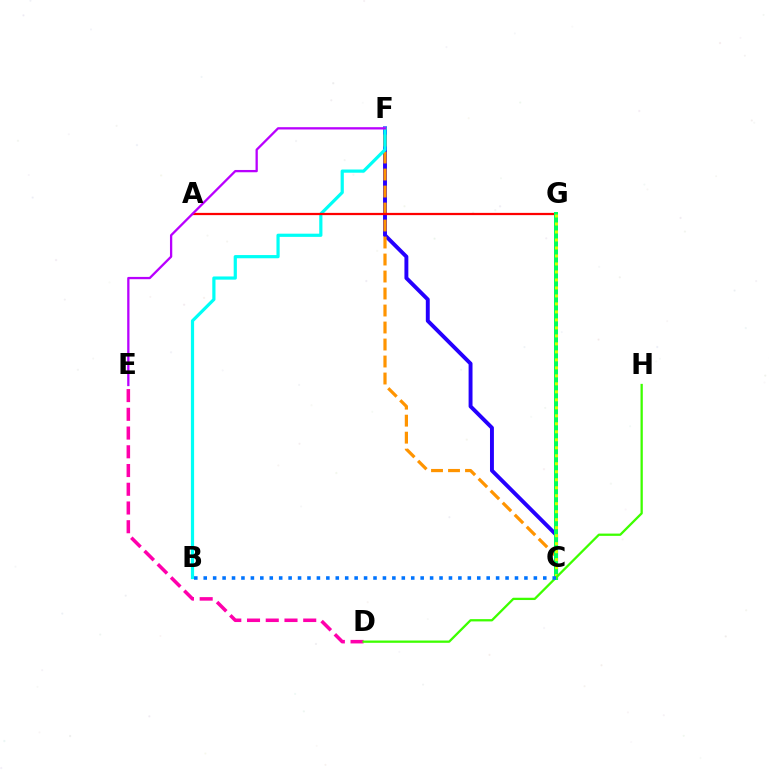{('C', 'F'): [{'color': '#2500ff', 'line_style': 'solid', 'thickness': 2.82}, {'color': '#ff9400', 'line_style': 'dashed', 'thickness': 2.31}], ('D', 'E'): [{'color': '#ff00ac', 'line_style': 'dashed', 'thickness': 2.55}], ('B', 'F'): [{'color': '#00fff6', 'line_style': 'solid', 'thickness': 2.3}], ('A', 'G'): [{'color': '#ff0000', 'line_style': 'solid', 'thickness': 1.62}], ('C', 'G'): [{'color': '#00ff5c', 'line_style': 'solid', 'thickness': 2.87}, {'color': '#d1ff00', 'line_style': 'dotted', 'thickness': 2.17}], ('D', 'H'): [{'color': '#3dff00', 'line_style': 'solid', 'thickness': 1.64}], ('E', 'F'): [{'color': '#b900ff', 'line_style': 'solid', 'thickness': 1.65}], ('B', 'C'): [{'color': '#0074ff', 'line_style': 'dotted', 'thickness': 2.56}]}